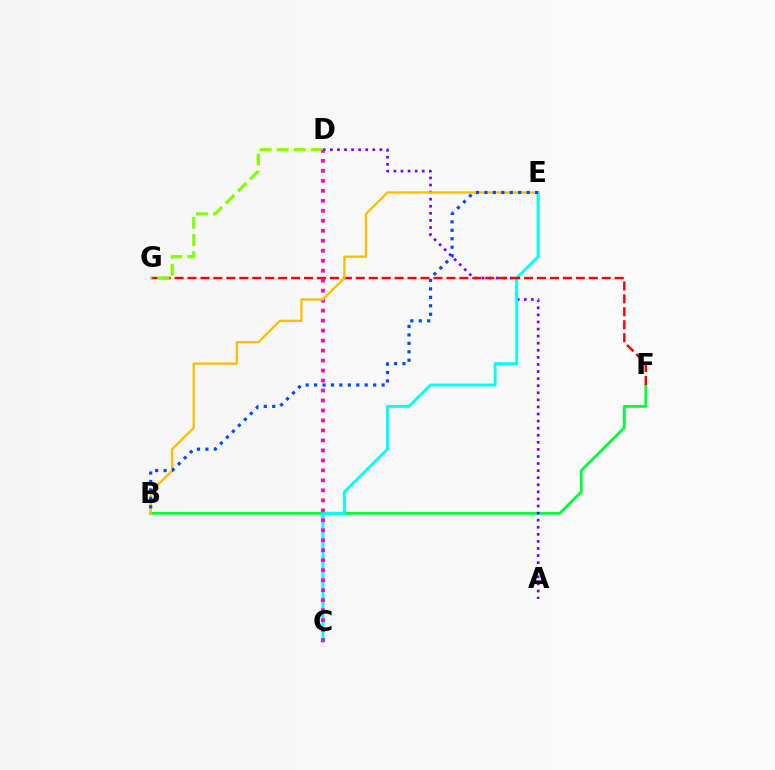{('B', 'F'): [{'color': '#00ff39', 'line_style': 'solid', 'thickness': 2.03}], ('A', 'D'): [{'color': '#7200ff', 'line_style': 'dotted', 'thickness': 1.92}], ('C', 'E'): [{'color': '#00fff6', 'line_style': 'solid', 'thickness': 2.07}], ('F', 'G'): [{'color': '#ff0000', 'line_style': 'dashed', 'thickness': 1.76}], ('D', 'G'): [{'color': '#84ff00', 'line_style': 'dashed', 'thickness': 2.33}], ('C', 'D'): [{'color': '#ff00cf', 'line_style': 'dotted', 'thickness': 2.71}], ('B', 'E'): [{'color': '#ffbd00', 'line_style': 'solid', 'thickness': 1.66}, {'color': '#004bff', 'line_style': 'dotted', 'thickness': 2.29}]}